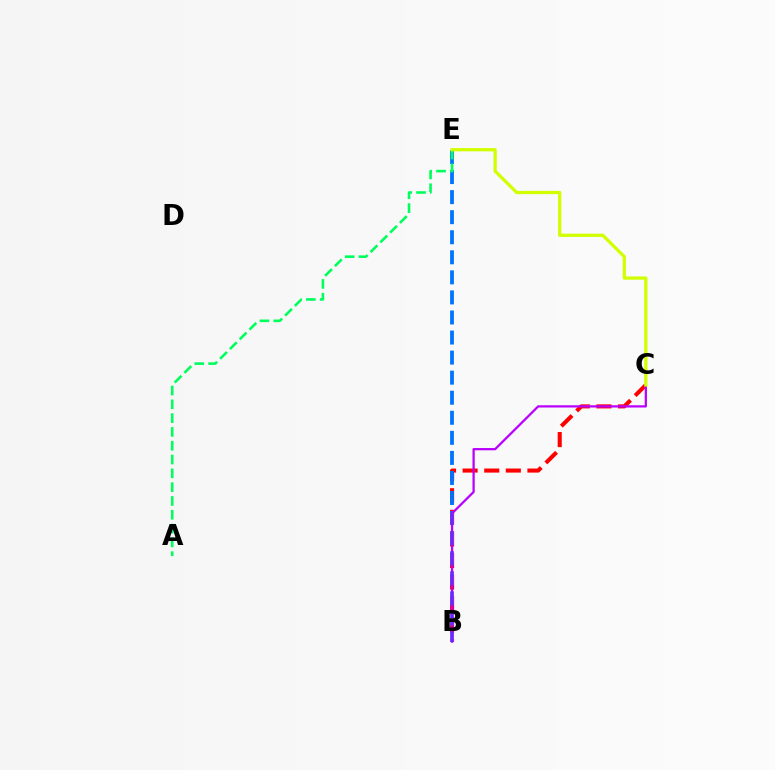{('B', 'C'): [{'color': '#ff0000', 'line_style': 'dashed', 'thickness': 2.93}, {'color': '#b900ff', 'line_style': 'solid', 'thickness': 1.63}], ('B', 'E'): [{'color': '#0074ff', 'line_style': 'dashed', 'thickness': 2.73}], ('A', 'E'): [{'color': '#00ff5c', 'line_style': 'dashed', 'thickness': 1.88}], ('C', 'E'): [{'color': '#d1ff00', 'line_style': 'solid', 'thickness': 2.34}]}